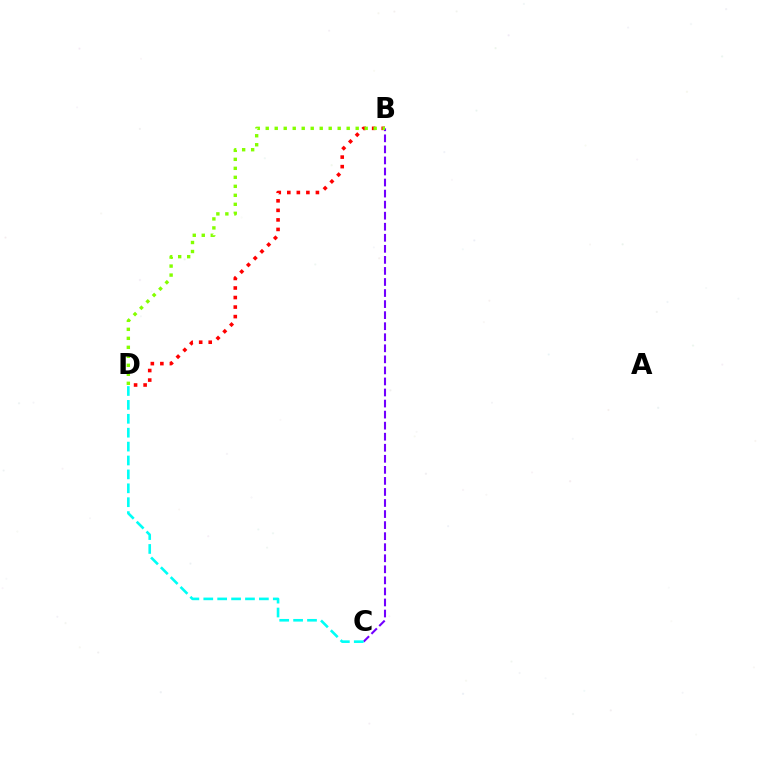{('B', 'D'): [{'color': '#ff0000', 'line_style': 'dotted', 'thickness': 2.59}, {'color': '#84ff00', 'line_style': 'dotted', 'thickness': 2.44}], ('B', 'C'): [{'color': '#7200ff', 'line_style': 'dashed', 'thickness': 1.5}], ('C', 'D'): [{'color': '#00fff6', 'line_style': 'dashed', 'thickness': 1.89}]}